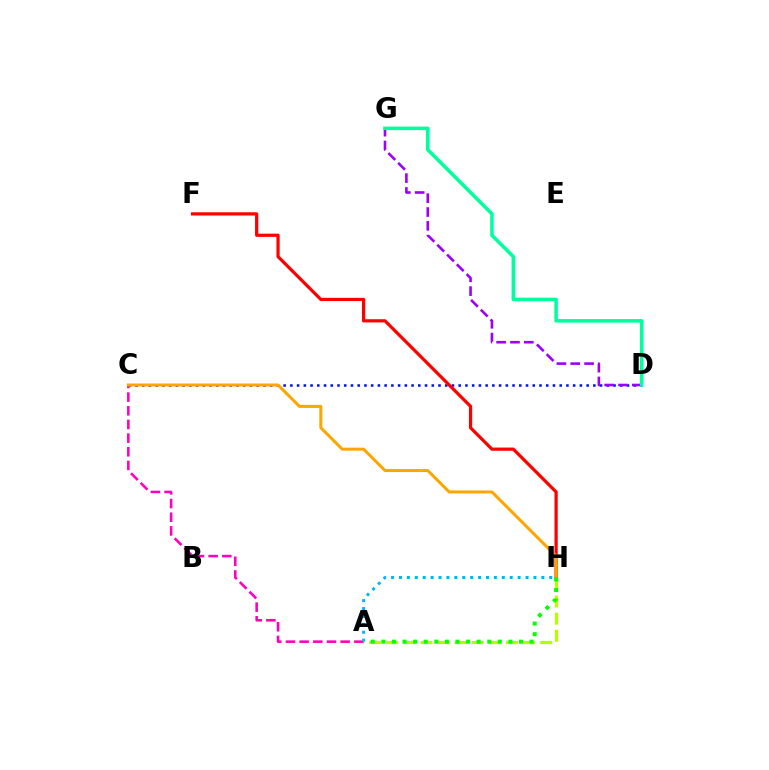{('A', 'H'): [{'color': '#b3ff00', 'line_style': 'dashed', 'thickness': 2.32}, {'color': '#00b5ff', 'line_style': 'dotted', 'thickness': 2.15}, {'color': '#08ff00', 'line_style': 'dotted', 'thickness': 2.88}], ('C', 'D'): [{'color': '#0010ff', 'line_style': 'dotted', 'thickness': 1.83}], ('A', 'C'): [{'color': '#ff00bd', 'line_style': 'dashed', 'thickness': 1.86}], ('D', 'G'): [{'color': '#9b00ff', 'line_style': 'dashed', 'thickness': 1.88}, {'color': '#00ff9d', 'line_style': 'solid', 'thickness': 2.55}], ('F', 'H'): [{'color': '#ff0000', 'line_style': 'solid', 'thickness': 2.32}], ('C', 'H'): [{'color': '#ffa500', 'line_style': 'solid', 'thickness': 2.17}]}